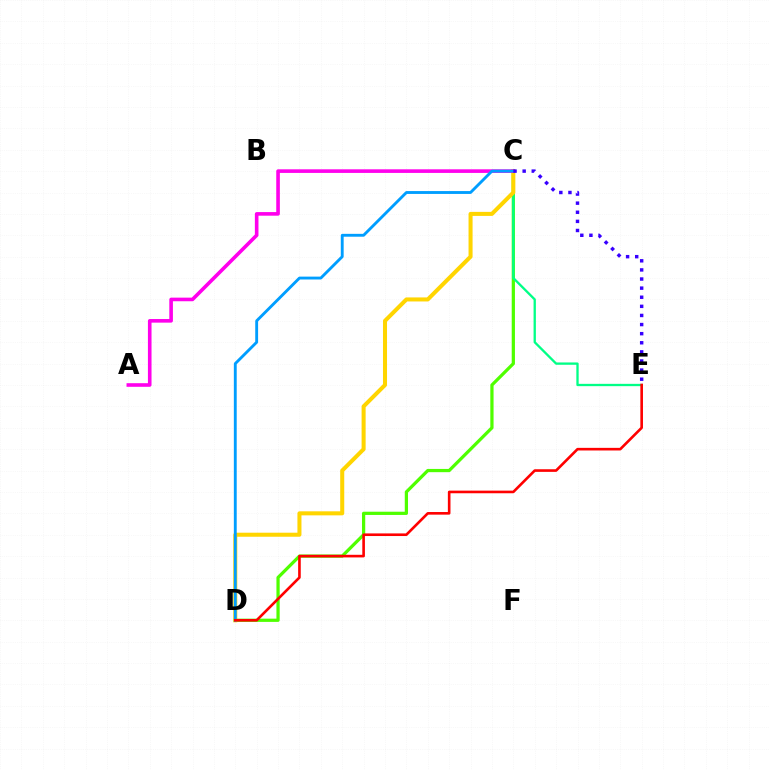{('C', 'D'): [{'color': '#4fff00', 'line_style': 'solid', 'thickness': 2.33}, {'color': '#ffd500', 'line_style': 'solid', 'thickness': 2.91}, {'color': '#009eff', 'line_style': 'solid', 'thickness': 2.06}], ('C', 'E'): [{'color': '#00ff86', 'line_style': 'solid', 'thickness': 1.67}, {'color': '#3700ff', 'line_style': 'dotted', 'thickness': 2.47}], ('A', 'C'): [{'color': '#ff00ed', 'line_style': 'solid', 'thickness': 2.6}], ('D', 'E'): [{'color': '#ff0000', 'line_style': 'solid', 'thickness': 1.89}]}